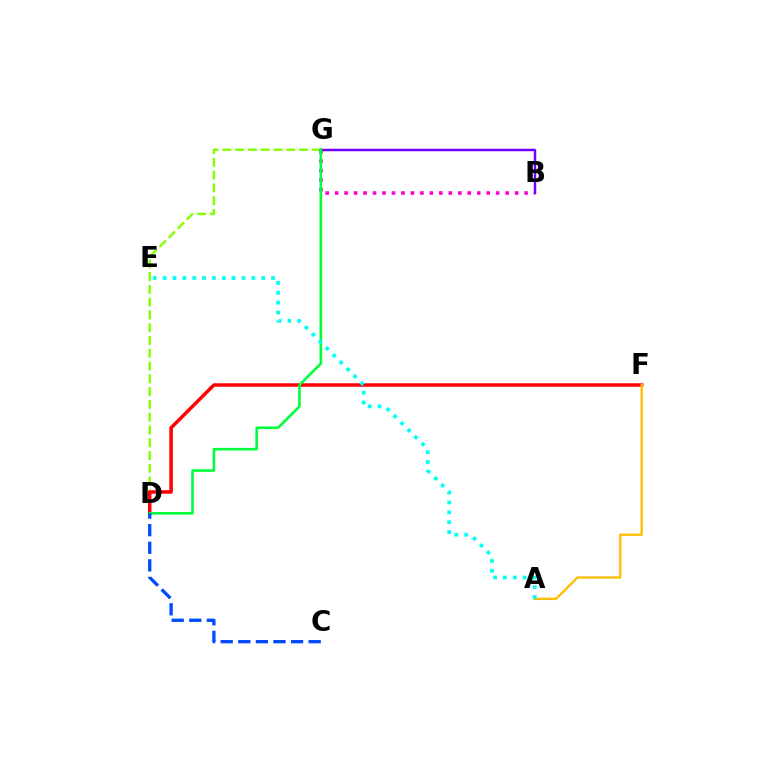{('B', 'G'): [{'color': '#ff00cf', 'line_style': 'dotted', 'thickness': 2.57}, {'color': '#7200ff', 'line_style': 'solid', 'thickness': 1.78}], ('D', 'G'): [{'color': '#84ff00', 'line_style': 'dashed', 'thickness': 1.74}, {'color': '#00ff39', 'line_style': 'solid', 'thickness': 1.87}], ('D', 'F'): [{'color': '#ff0000', 'line_style': 'solid', 'thickness': 2.51}], ('A', 'F'): [{'color': '#ffbd00', 'line_style': 'solid', 'thickness': 1.65}], ('A', 'E'): [{'color': '#00fff6', 'line_style': 'dotted', 'thickness': 2.68}], ('C', 'D'): [{'color': '#004bff', 'line_style': 'dashed', 'thickness': 2.39}]}